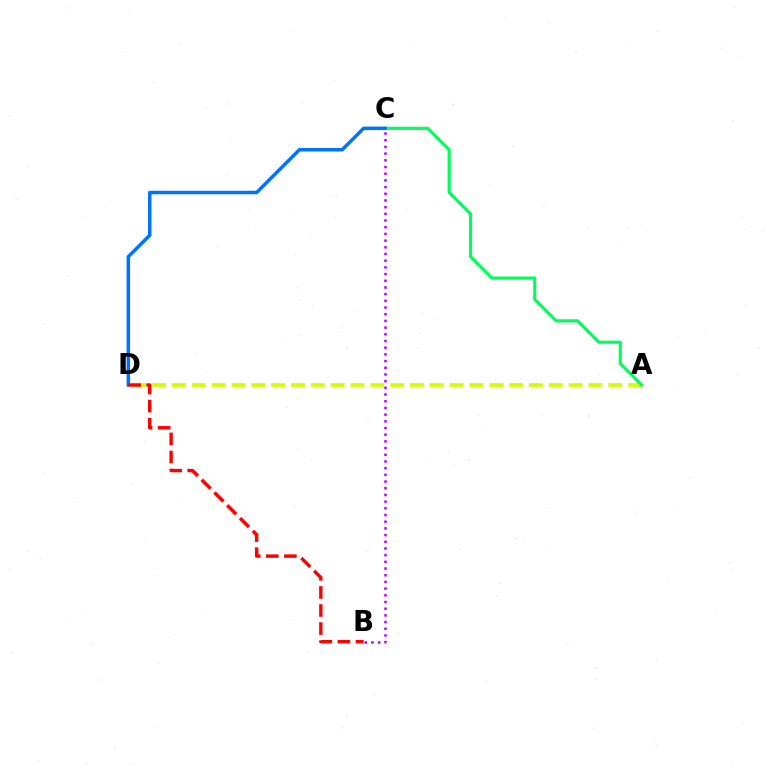{('A', 'D'): [{'color': '#d1ff00', 'line_style': 'dashed', 'thickness': 2.69}], ('A', 'C'): [{'color': '#00ff5c', 'line_style': 'solid', 'thickness': 2.27}], ('C', 'D'): [{'color': '#0074ff', 'line_style': 'solid', 'thickness': 2.52}], ('B', 'D'): [{'color': '#ff0000', 'line_style': 'dashed', 'thickness': 2.46}], ('B', 'C'): [{'color': '#b900ff', 'line_style': 'dotted', 'thickness': 1.82}]}